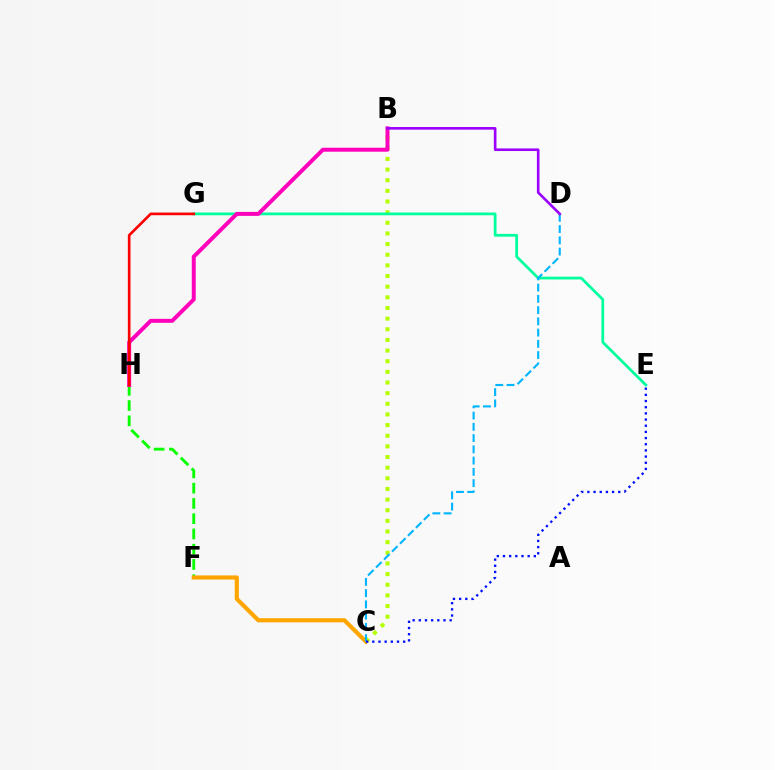{('B', 'C'): [{'color': '#b3ff00', 'line_style': 'dotted', 'thickness': 2.89}], ('E', 'G'): [{'color': '#00ff9d', 'line_style': 'solid', 'thickness': 1.99}], ('F', 'H'): [{'color': '#08ff00', 'line_style': 'dashed', 'thickness': 2.07}], ('C', 'F'): [{'color': '#ffa500', 'line_style': 'solid', 'thickness': 2.98}], ('B', 'H'): [{'color': '#ff00bd', 'line_style': 'solid', 'thickness': 2.86}], ('C', 'D'): [{'color': '#00b5ff', 'line_style': 'dashed', 'thickness': 1.53}], ('G', 'H'): [{'color': '#ff0000', 'line_style': 'solid', 'thickness': 1.91}], ('C', 'E'): [{'color': '#0010ff', 'line_style': 'dotted', 'thickness': 1.68}], ('B', 'D'): [{'color': '#9b00ff', 'line_style': 'solid', 'thickness': 1.89}]}